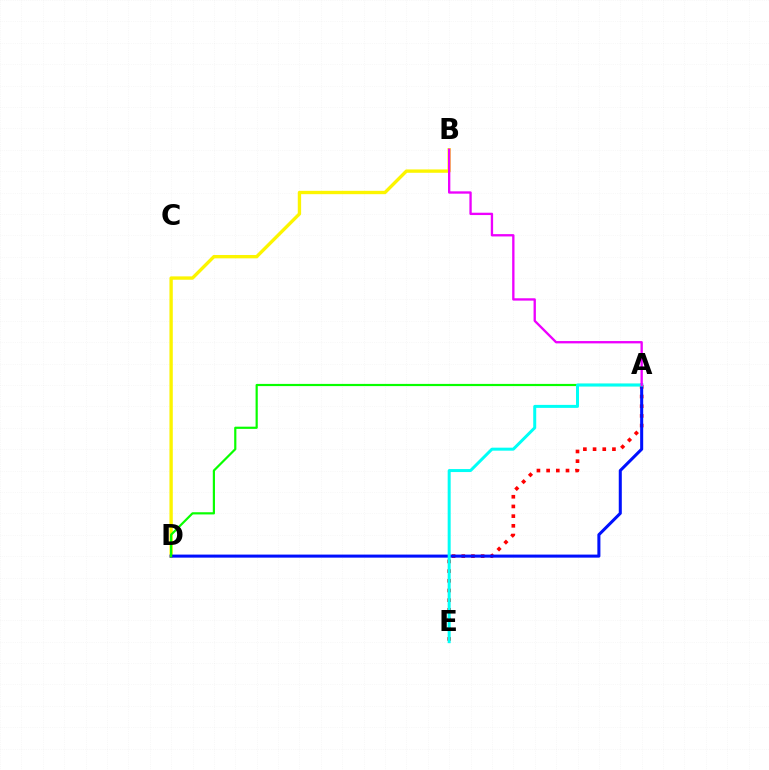{('A', 'E'): [{'color': '#ff0000', 'line_style': 'dotted', 'thickness': 2.63}, {'color': '#00fff6', 'line_style': 'solid', 'thickness': 2.16}], ('B', 'D'): [{'color': '#fcf500', 'line_style': 'solid', 'thickness': 2.41}], ('A', 'D'): [{'color': '#0010ff', 'line_style': 'solid', 'thickness': 2.19}, {'color': '#08ff00', 'line_style': 'solid', 'thickness': 1.58}], ('A', 'B'): [{'color': '#ee00ff', 'line_style': 'solid', 'thickness': 1.68}]}